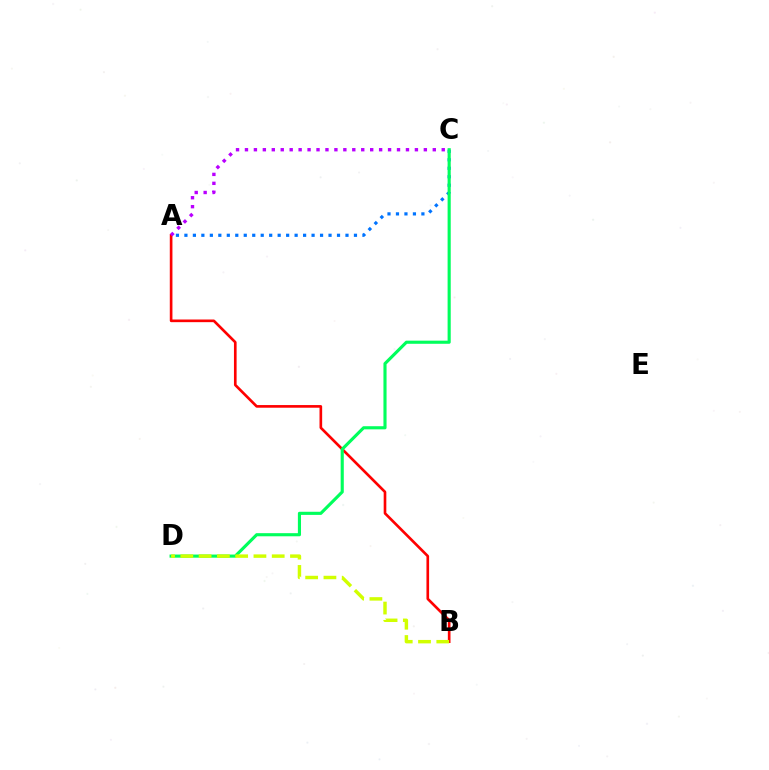{('A', 'B'): [{'color': '#ff0000', 'line_style': 'solid', 'thickness': 1.91}], ('A', 'C'): [{'color': '#0074ff', 'line_style': 'dotted', 'thickness': 2.3}, {'color': '#b900ff', 'line_style': 'dotted', 'thickness': 2.43}], ('C', 'D'): [{'color': '#00ff5c', 'line_style': 'solid', 'thickness': 2.25}], ('B', 'D'): [{'color': '#d1ff00', 'line_style': 'dashed', 'thickness': 2.48}]}